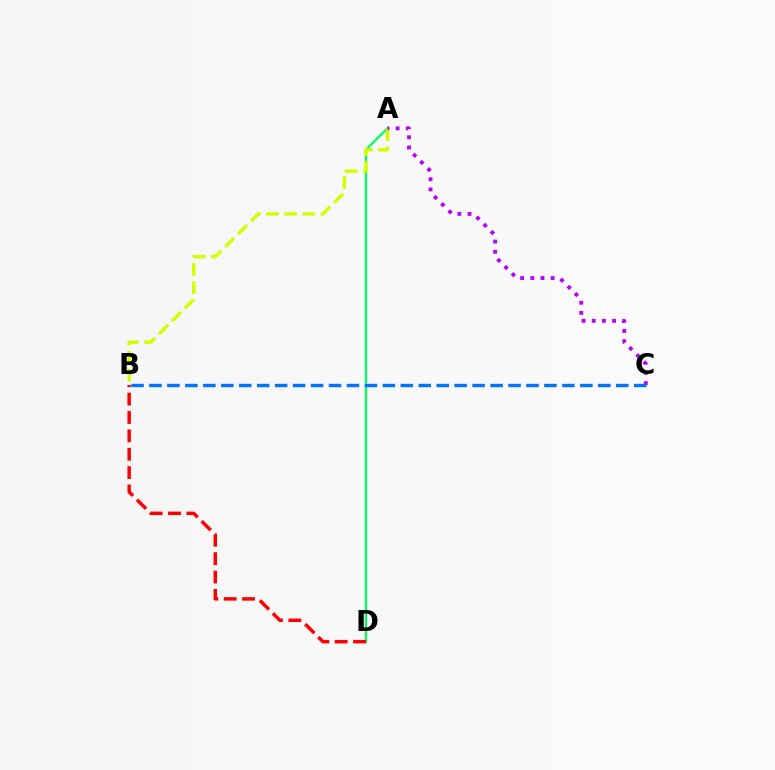{('A', 'D'): [{'color': '#00ff5c', 'line_style': 'solid', 'thickness': 1.61}], ('B', 'D'): [{'color': '#ff0000', 'line_style': 'dashed', 'thickness': 2.5}], ('A', 'B'): [{'color': '#d1ff00', 'line_style': 'dashed', 'thickness': 2.47}], ('A', 'C'): [{'color': '#b900ff', 'line_style': 'dotted', 'thickness': 2.77}], ('B', 'C'): [{'color': '#0074ff', 'line_style': 'dashed', 'thickness': 2.44}]}